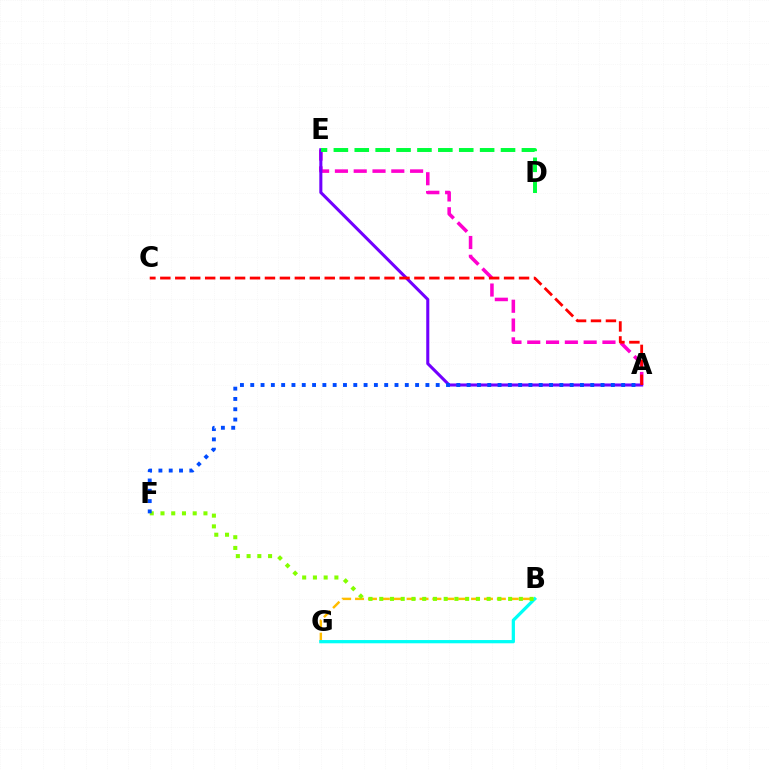{('B', 'G'): [{'color': '#ffbd00', 'line_style': 'dashed', 'thickness': 1.75}, {'color': '#00fff6', 'line_style': 'solid', 'thickness': 2.34}], ('A', 'E'): [{'color': '#ff00cf', 'line_style': 'dashed', 'thickness': 2.55}, {'color': '#7200ff', 'line_style': 'solid', 'thickness': 2.2}], ('B', 'F'): [{'color': '#84ff00', 'line_style': 'dotted', 'thickness': 2.92}], ('D', 'E'): [{'color': '#00ff39', 'line_style': 'dashed', 'thickness': 2.84}], ('A', 'C'): [{'color': '#ff0000', 'line_style': 'dashed', 'thickness': 2.03}], ('A', 'F'): [{'color': '#004bff', 'line_style': 'dotted', 'thickness': 2.8}]}